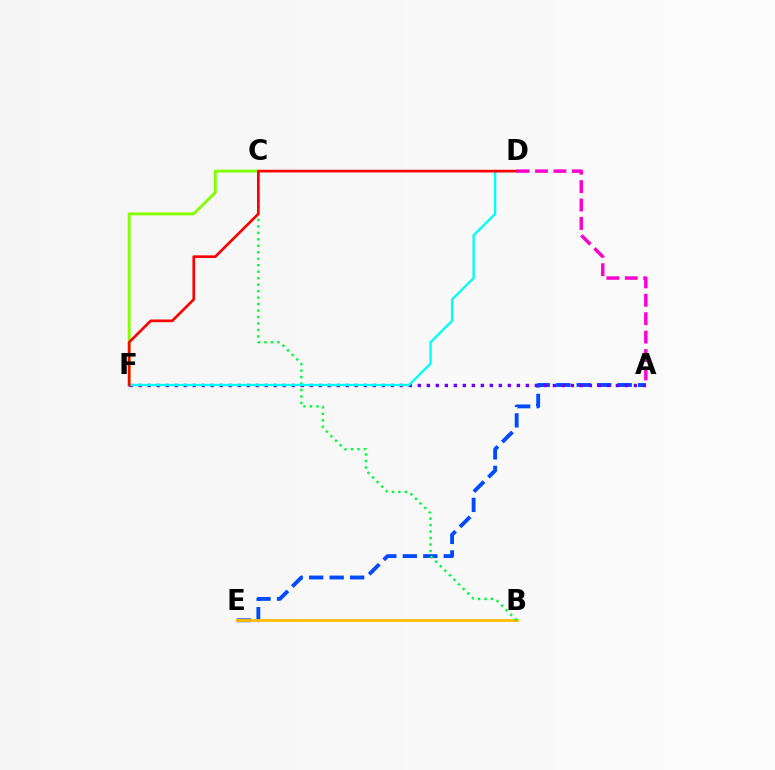{('C', 'F'): [{'color': '#84ff00', 'line_style': 'solid', 'thickness': 2.08}], ('A', 'E'): [{'color': '#004bff', 'line_style': 'dashed', 'thickness': 2.78}], ('B', 'E'): [{'color': '#ffbd00', 'line_style': 'solid', 'thickness': 2.02}], ('A', 'F'): [{'color': '#7200ff', 'line_style': 'dotted', 'thickness': 2.45}], ('B', 'C'): [{'color': '#00ff39', 'line_style': 'dotted', 'thickness': 1.76}], ('D', 'F'): [{'color': '#00fff6', 'line_style': 'solid', 'thickness': 1.7}, {'color': '#ff0000', 'line_style': 'solid', 'thickness': 1.92}], ('A', 'D'): [{'color': '#ff00cf', 'line_style': 'dashed', 'thickness': 2.5}]}